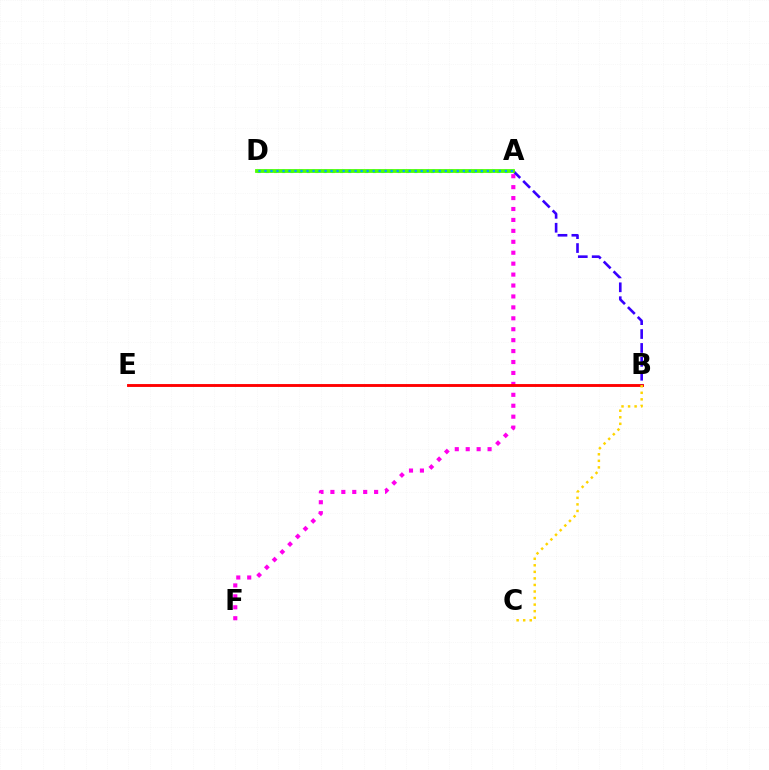{('A', 'F'): [{'color': '#ff00ed', 'line_style': 'dotted', 'thickness': 2.97}], ('B', 'E'): [{'color': '#ff0000', 'line_style': 'solid', 'thickness': 2.07}], ('A', 'D'): [{'color': '#00ff86', 'line_style': 'dotted', 'thickness': 2.24}, {'color': '#4fff00', 'line_style': 'solid', 'thickness': 2.73}, {'color': '#009eff', 'line_style': 'dotted', 'thickness': 1.63}], ('A', 'B'): [{'color': '#3700ff', 'line_style': 'dashed', 'thickness': 1.89}], ('B', 'C'): [{'color': '#ffd500', 'line_style': 'dotted', 'thickness': 1.78}]}